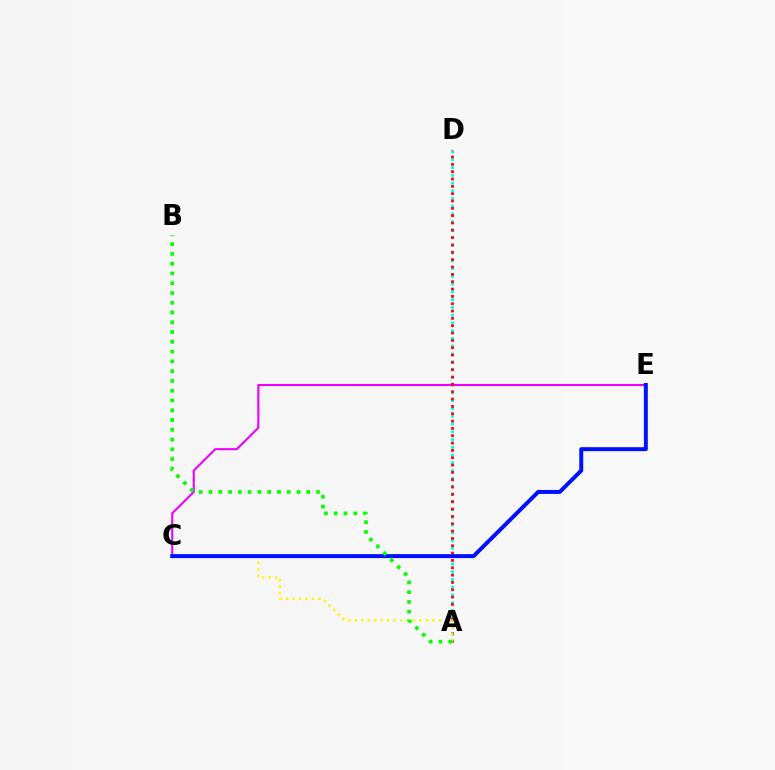{('A', 'D'): [{'color': '#00fff6', 'line_style': 'dotted', 'thickness': 2.11}, {'color': '#ff0000', 'line_style': 'dotted', 'thickness': 1.99}], ('C', 'E'): [{'color': '#ee00ff', 'line_style': 'solid', 'thickness': 1.51}, {'color': '#0010ff', 'line_style': 'solid', 'thickness': 2.85}], ('A', 'C'): [{'color': '#fcf500', 'line_style': 'dotted', 'thickness': 1.76}], ('A', 'B'): [{'color': '#08ff00', 'line_style': 'dotted', 'thickness': 2.65}]}